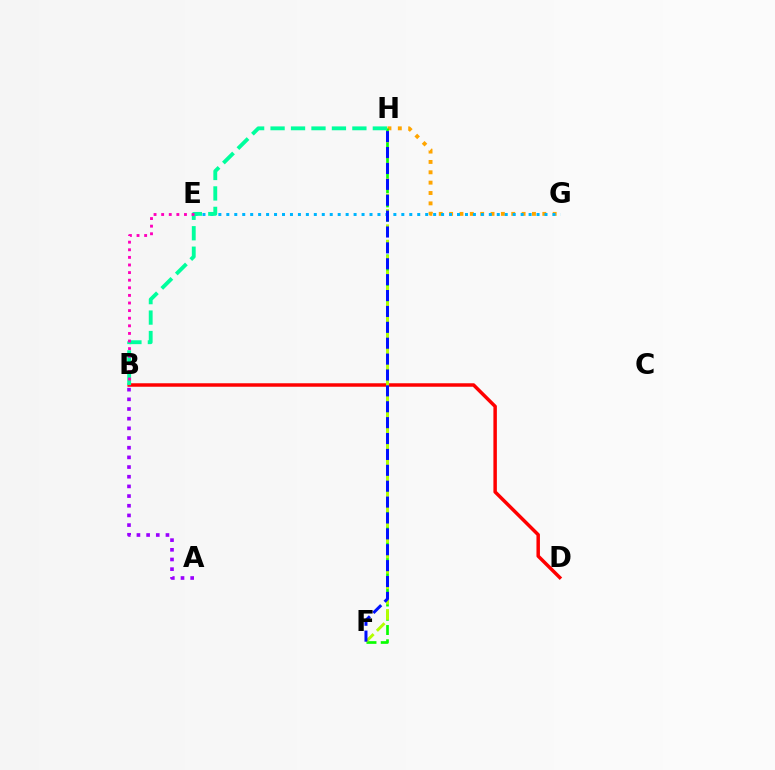{('B', 'D'): [{'color': '#ff0000', 'line_style': 'solid', 'thickness': 2.5}], ('G', 'H'): [{'color': '#ffa500', 'line_style': 'dotted', 'thickness': 2.81}], ('E', 'G'): [{'color': '#00b5ff', 'line_style': 'dotted', 'thickness': 2.16}], ('F', 'H'): [{'color': '#08ff00', 'line_style': 'dashed', 'thickness': 1.94}, {'color': '#b3ff00', 'line_style': 'dashed', 'thickness': 2.09}, {'color': '#0010ff', 'line_style': 'dashed', 'thickness': 2.16}], ('A', 'B'): [{'color': '#9b00ff', 'line_style': 'dotted', 'thickness': 2.63}], ('B', 'H'): [{'color': '#00ff9d', 'line_style': 'dashed', 'thickness': 2.78}], ('B', 'E'): [{'color': '#ff00bd', 'line_style': 'dotted', 'thickness': 2.07}]}